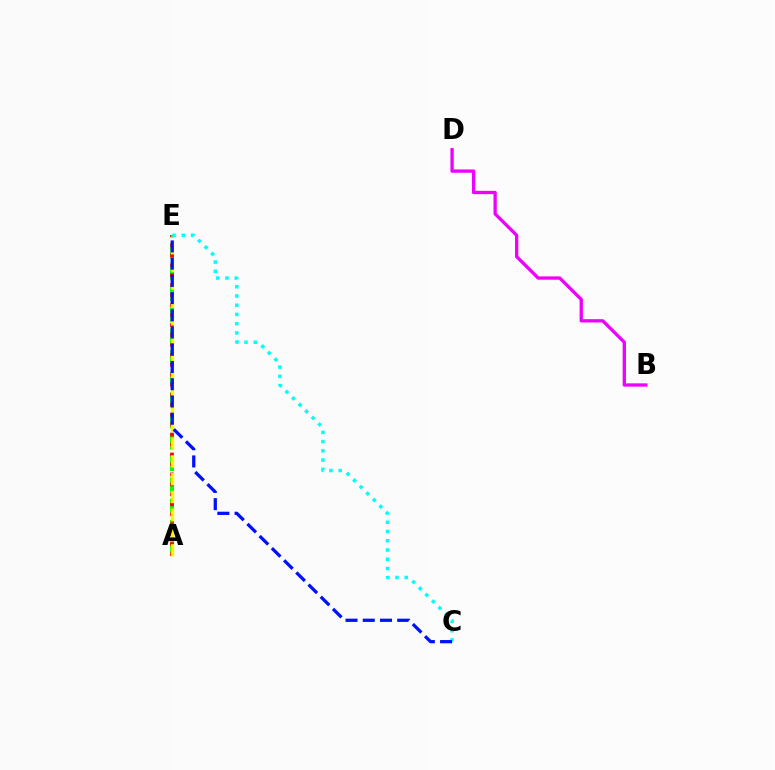{('A', 'E'): [{'color': '#08ff00', 'line_style': 'dashed', 'thickness': 2.89}, {'color': '#ff0000', 'line_style': 'dotted', 'thickness': 2.71}, {'color': '#fcf500', 'line_style': 'dashed', 'thickness': 2.41}], ('B', 'D'): [{'color': '#ee00ff', 'line_style': 'solid', 'thickness': 2.38}], ('C', 'E'): [{'color': '#00fff6', 'line_style': 'dotted', 'thickness': 2.51}, {'color': '#0010ff', 'line_style': 'dashed', 'thickness': 2.34}]}